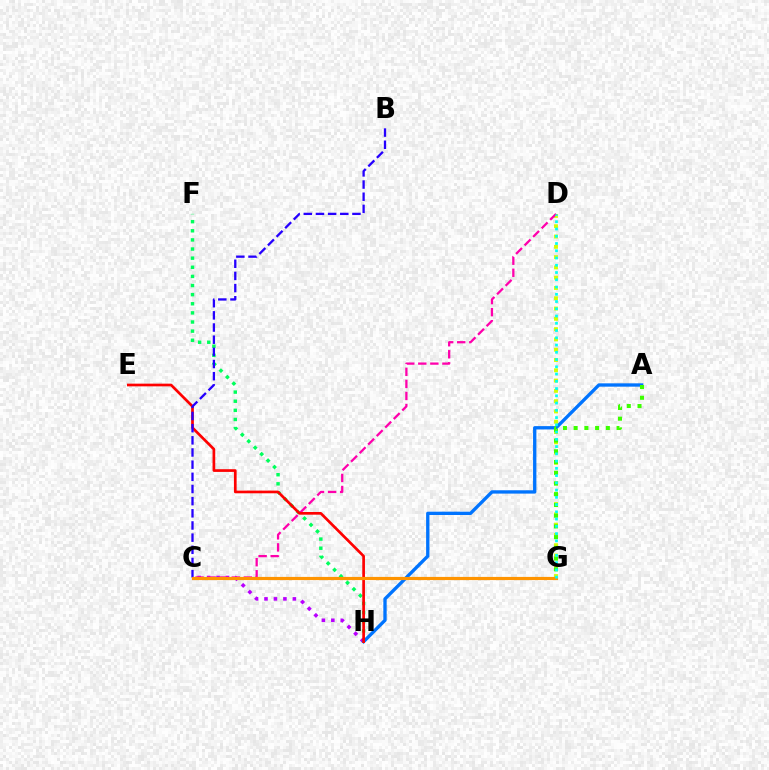{('F', 'H'): [{'color': '#00ff5c', 'line_style': 'dotted', 'thickness': 2.48}], ('C', 'H'): [{'color': '#b900ff', 'line_style': 'dotted', 'thickness': 2.57}], ('D', 'G'): [{'color': '#d1ff00', 'line_style': 'dotted', 'thickness': 2.8}, {'color': '#00fff6', 'line_style': 'dotted', 'thickness': 1.97}], ('C', 'D'): [{'color': '#ff00ac', 'line_style': 'dashed', 'thickness': 1.64}], ('A', 'H'): [{'color': '#0074ff', 'line_style': 'solid', 'thickness': 2.4}], ('E', 'H'): [{'color': '#ff0000', 'line_style': 'solid', 'thickness': 1.94}], ('A', 'G'): [{'color': '#3dff00', 'line_style': 'dotted', 'thickness': 2.92}], ('B', 'C'): [{'color': '#2500ff', 'line_style': 'dashed', 'thickness': 1.65}], ('C', 'G'): [{'color': '#ff9400', 'line_style': 'solid', 'thickness': 2.29}]}